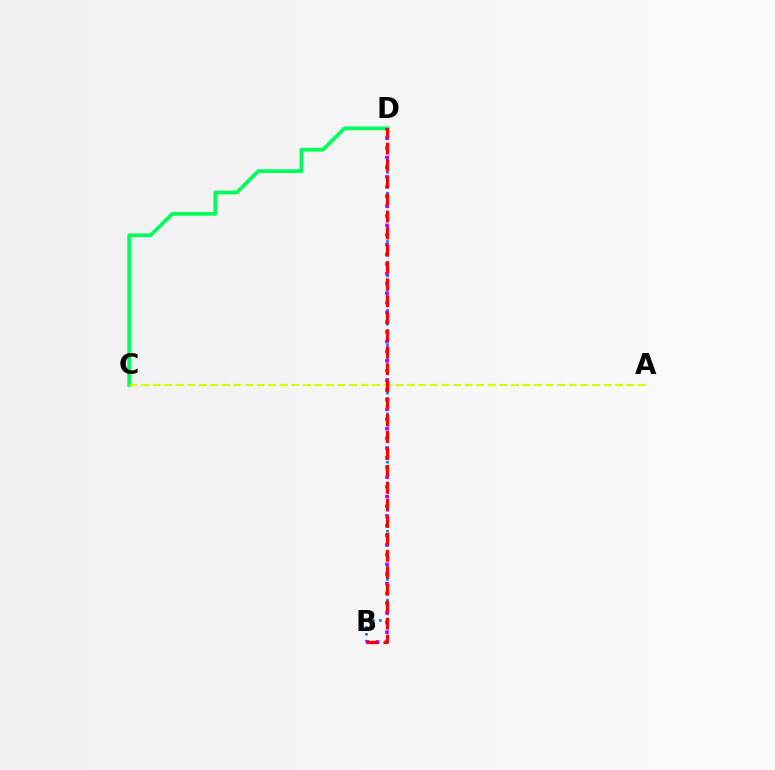{('C', 'D'): [{'color': '#00ff5c', 'line_style': 'solid', 'thickness': 2.7}], ('B', 'D'): [{'color': '#0074ff', 'line_style': 'dotted', 'thickness': 1.87}, {'color': '#b900ff', 'line_style': 'dotted', 'thickness': 2.63}, {'color': '#ff0000', 'line_style': 'dashed', 'thickness': 2.3}], ('A', 'C'): [{'color': '#d1ff00', 'line_style': 'dashed', 'thickness': 1.57}]}